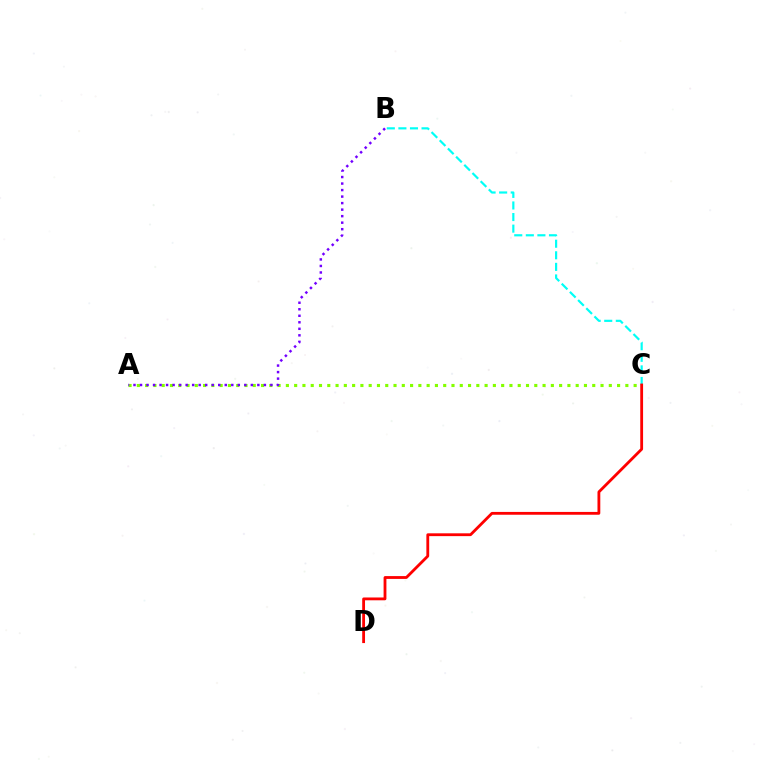{('B', 'C'): [{'color': '#00fff6', 'line_style': 'dashed', 'thickness': 1.57}], ('A', 'C'): [{'color': '#84ff00', 'line_style': 'dotted', 'thickness': 2.25}], ('C', 'D'): [{'color': '#ff0000', 'line_style': 'solid', 'thickness': 2.03}], ('A', 'B'): [{'color': '#7200ff', 'line_style': 'dotted', 'thickness': 1.77}]}